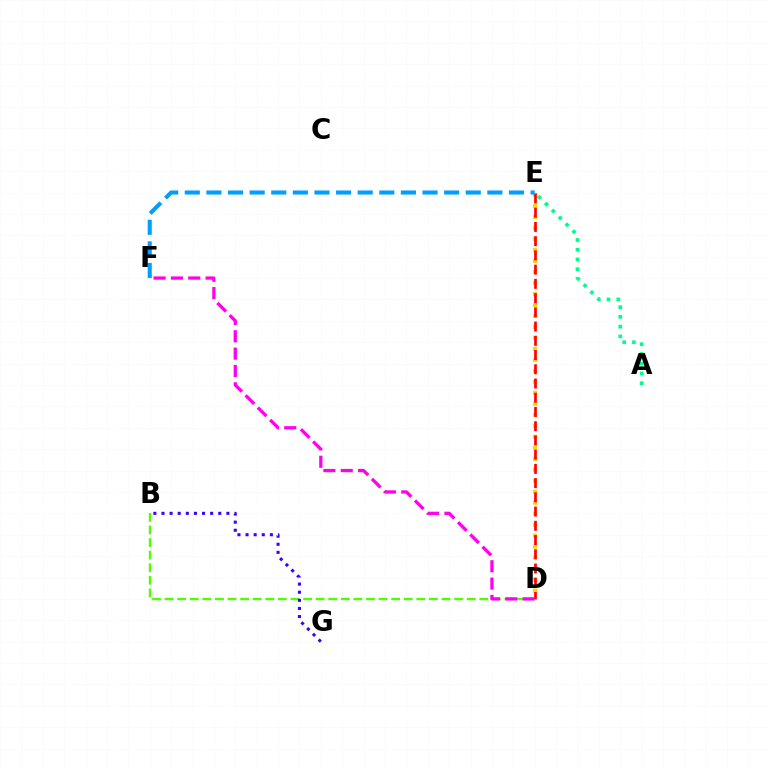{('D', 'E'): [{'color': '#ffd500', 'line_style': 'dotted', 'thickness': 2.98}, {'color': '#ff0000', 'line_style': 'dashed', 'thickness': 1.93}], ('A', 'E'): [{'color': '#00ff86', 'line_style': 'dotted', 'thickness': 2.65}], ('B', 'D'): [{'color': '#4fff00', 'line_style': 'dashed', 'thickness': 1.71}], ('D', 'F'): [{'color': '#ff00ed', 'line_style': 'dashed', 'thickness': 2.36}], ('B', 'G'): [{'color': '#3700ff', 'line_style': 'dotted', 'thickness': 2.2}], ('E', 'F'): [{'color': '#009eff', 'line_style': 'dashed', 'thickness': 2.94}]}